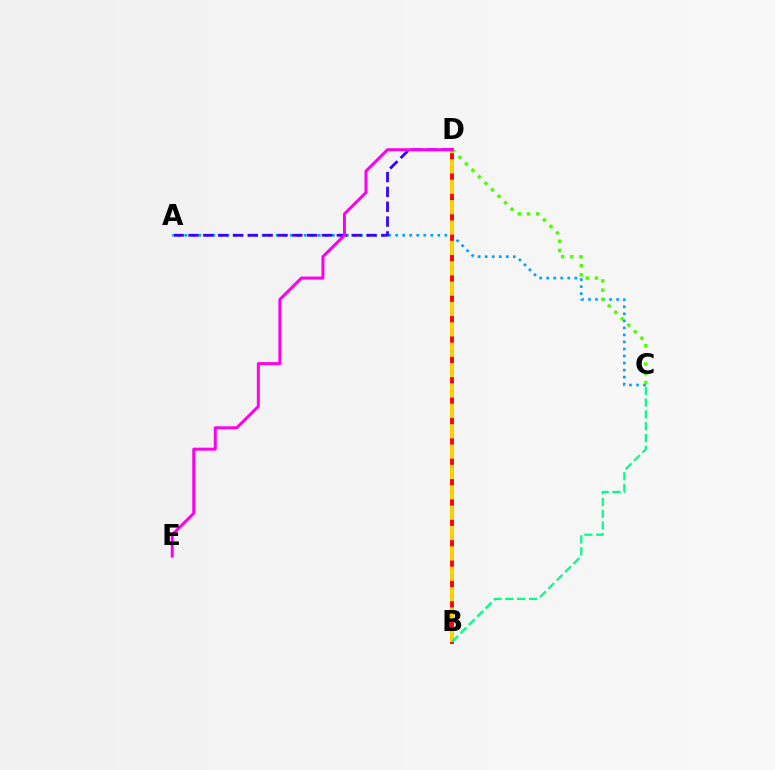{('A', 'C'): [{'color': '#009eff', 'line_style': 'dotted', 'thickness': 1.91}], ('A', 'D'): [{'color': '#3700ff', 'line_style': 'dashed', 'thickness': 2.02}], ('B', 'D'): [{'color': '#ff0000', 'line_style': 'solid', 'thickness': 2.78}, {'color': '#ffd500', 'line_style': 'dashed', 'thickness': 2.77}], ('C', 'D'): [{'color': '#4fff00', 'line_style': 'dotted', 'thickness': 2.5}], ('B', 'C'): [{'color': '#00ff86', 'line_style': 'dashed', 'thickness': 1.6}], ('D', 'E'): [{'color': '#ff00ed', 'line_style': 'solid', 'thickness': 2.15}]}